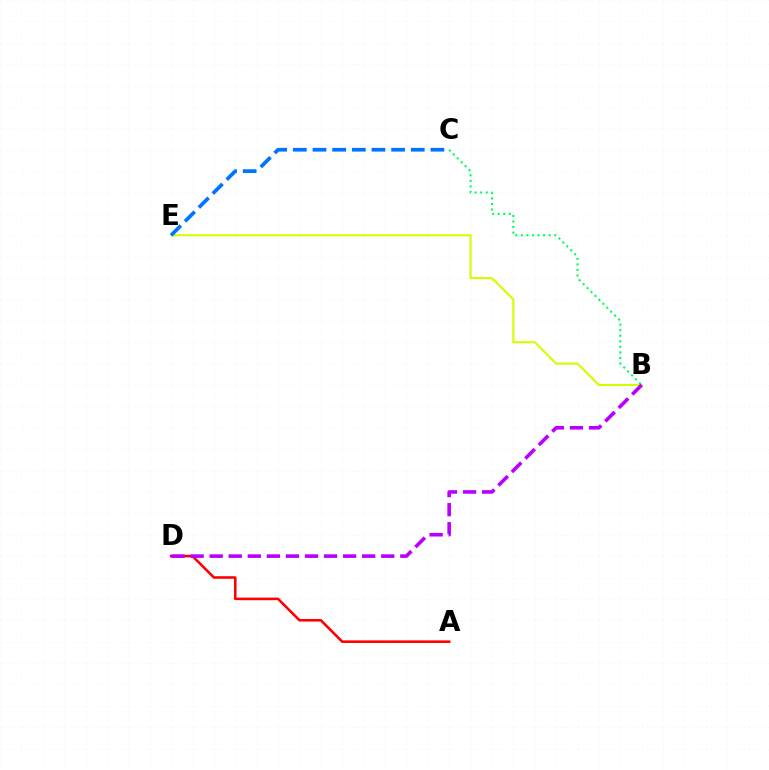{('B', 'E'): [{'color': '#d1ff00', 'line_style': 'solid', 'thickness': 1.51}], ('C', 'E'): [{'color': '#0074ff', 'line_style': 'dashed', 'thickness': 2.67}], ('A', 'D'): [{'color': '#ff0000', 'line_style': 'solid', 'thickness': 1.86}], ('B', 'C'): [{'color': '#00ff5c', 'line_style': 'dotted', 'thickness': 1.51}], ('B', 'D'): [{'color': '#b900ff', 'line_style': 'dashed', 'thickness': 2.59}]}